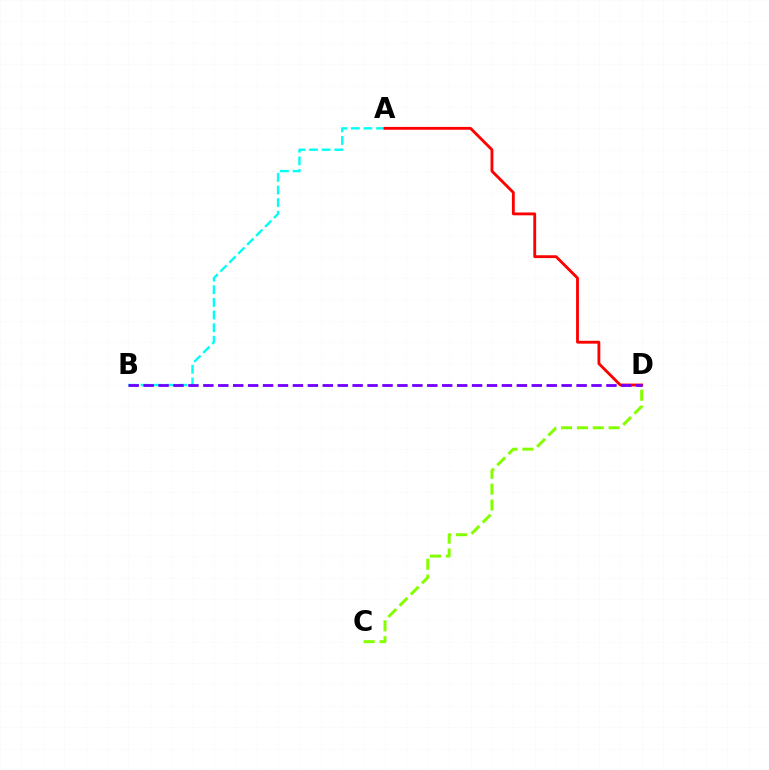{('A', 'B'): [{'color': '#00fff6', 'line_style': 'dashed', 'thickness': 1.72}], ('A', 'D'): [{'color': '#ff0000', 'line_style': 'solid', 'thickness': 2.05}], ('B', 'D'): [{'color': '#7200ff', 'line_style': 'dashed', 'thickness': 2.03}], ('C', 'D'): [{'color': '#84ff00', 'line_style': 'dashed', 'thickness': 2.15}]}